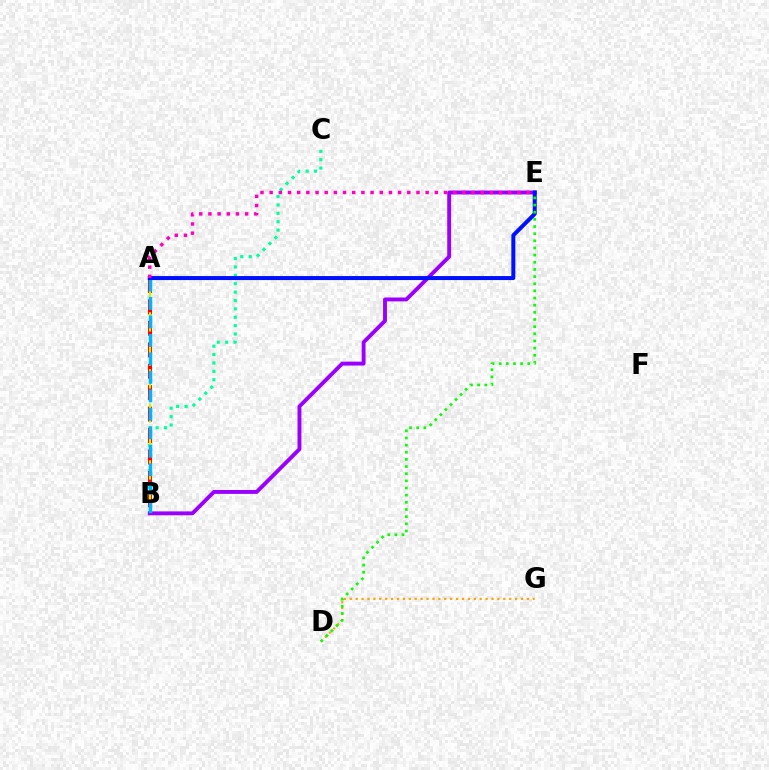{('B', 'C'): [{'color': '#00ff9d', 'line_style': 'dotted', 'thickness': 2.28}], ('D', 'G'): [{'color': '#ffa500', 'line_style': 'dotted', 'thickness': 1.6}], ('A', 'B'): [{'color': '#ff0000', 'line_style': 'dashed', 'thickness': 2.91}, {'color': '#b3ff00', 'line_style': 'dashed', 'thickness': 1.55}, {'color': '#00b5ff', 'line_style': 'dashed', 'thickness': 2.51}], ('B', 'E'): [{'color': '#9b00ff', 'line_style': 'solid', 'thickness': 2.8}], ('A', 'E'): [{'color': '#0010ff', 'line_style': 'solid', 'thickness': 2.88}, {'color': '#ff00bd', 'line_style': 'dotted', 'thickness': 2.49}], ('D', 'E'): [{'color': '#08ff00', 'line_style': 'dotted', 'thickness': 1.94}]}